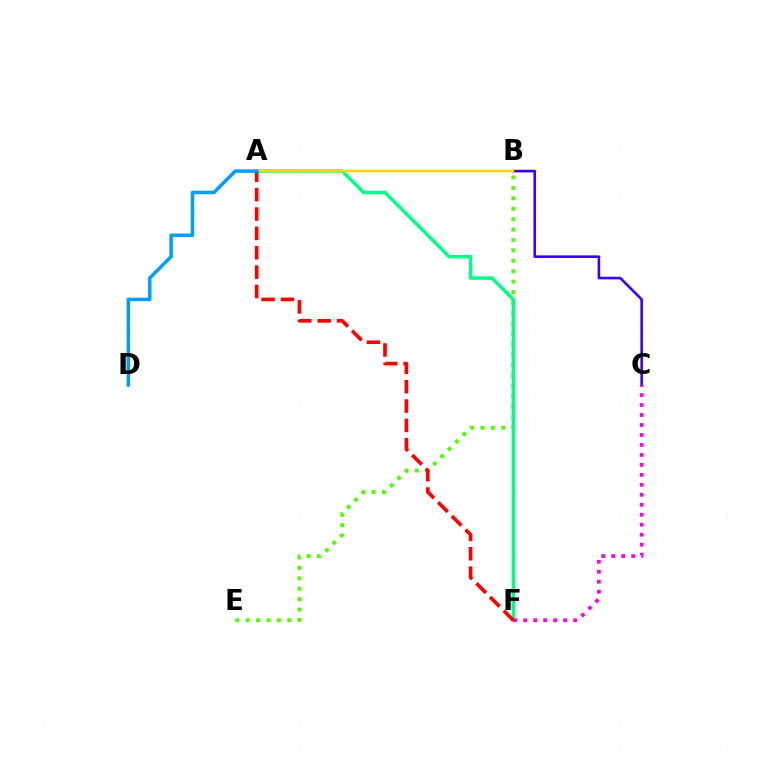{('B', 'C'): [{'color': '#3700ff', 'line_style': 'solid', 'thickness': 1.87}], ('B', 'E'): [{'color': '#4fff00', 'line_style': 'dotted', 'thickness': 2.83}], ('A', 'F'): [{'color': '#00ff86', 'line_style': 'solid', 'thickness': 2.49}, {'color': '#ff0000', 'line_style': 'dashed', 'thickness': 2.63}], ('C', 'F'): [{'color': '#ff00ed', 'line_style': 'dotted', 'thickness': 2.71}], ('A', 'B'): [{'color': '#ffd500', 'line_style': 'solid', 'thickness': 1.79}], ('A', 'D'): [{'color': '#009eff', 'line_style': 'solid', 'thickness': 2.53}]}